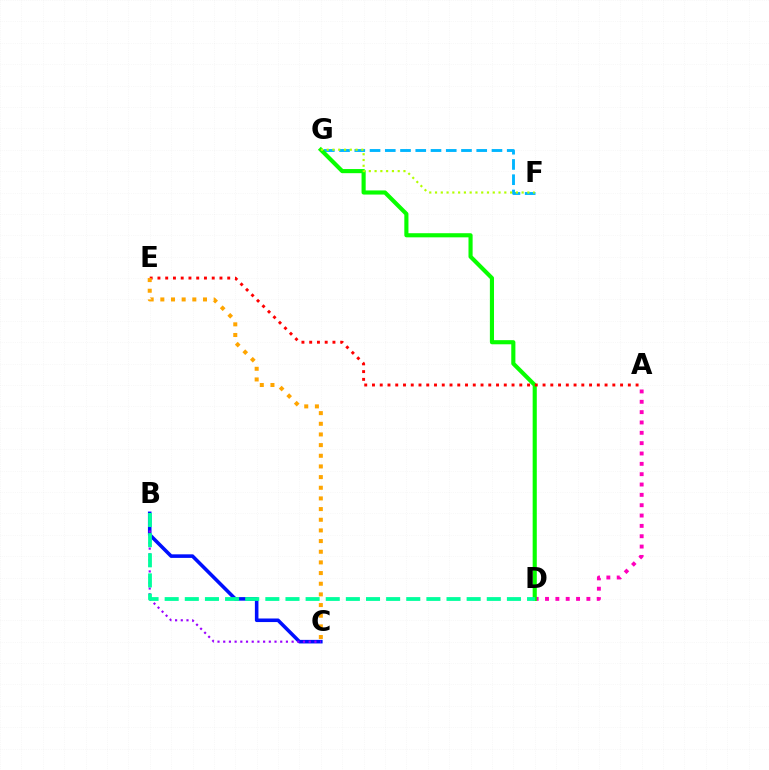{('A', 'D'): [{'color': '#ff00bd', 'line_style': 'dotted', 'thickness': 2.81}], ('B', 'C'): [{'color': '#0010ff', 'line_style': 'solid', 'thickness': 2.57}, {'color': '#9b00ff', 'line_style': 'dotted', 'thickness': 1.55}], ('F', 'G'): [{'color': '#00b5ff', 'line_style': 'dashed', 'thickness': 2.07}, {'color': '#b3ff00', 'line_style': 'dotted', 'thickness': 1.57}], ('D', 'G'): [{'color': '#08ff00', 'line_style': 'solid', 'thickness': 2.97}], ('A', 'E'): [{'color': '#ff0000', 'line_style': 'dotted', 'thickness': 2.11}], ('B', 'D'): [{'color': '#00ff9d', 'line_style': 'dashed', 'thickness': 2.73}], ('C', 'E'): [{'color': '#ffa500', 'line_style': 'dotted', 'thickness': 2.9}]}